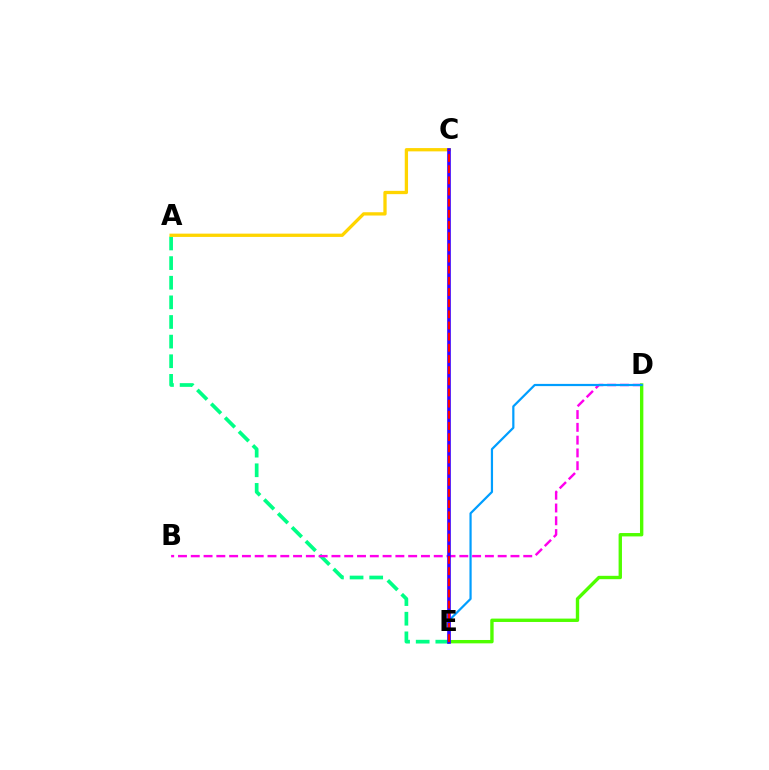{('A', 'E'): [{'color': '#00ff86', 'line_style': 'dashed', 'thickness': 2.67}], ('B', 'D'): [{'color': '#ff00ed', 'line_style': 'dashed', 'thickness': 1.74}], ('D', 'E'): [{'color': '#4fff00', 'line_style': 'solid', 'thickness': 2.43}, {'color': '#009eff', 'line_style': 'solid', 'thickness': 1.59}], ('A', 'C'): [{'color': '#ffd500', 'line_style': 'solid', 'thickness': 2.37}], ('C', 'E'): [{'color': '#3700ff', 'line_style': 'solid', 'thickness': 2.62}, {'color': '#ff0000', 'line_style': 'dashed', 'thickness': 1.52}]}